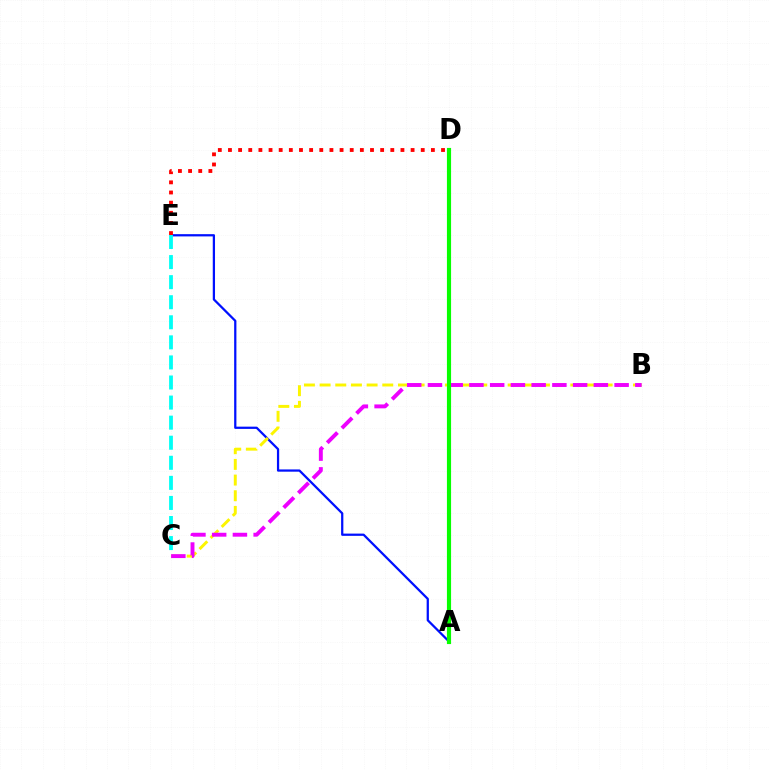{('A', 'E'): [{'color': '#0010ff', 'line_style': 'solid', 'thickness': 1.62}], ('B', 'C'): [{'color': '#fcf500', 'line_style': 'dashed', 'thickness': 2.13}, {'color': '#ee00ff', 'line_style': 'dashed', 'thickness': 2.82}], ('A', 'D'): [{'color': '#08ff00', 'line_style': 'solid', 'thickness': 2.99}], ('D', 'E'): [{'color': '#ff0000', 'line_style': 'dotted', 'thickness': 2.76}], ('C', 'E'): [{'color': '#00fff6', 'line_style': 'dashed', 'thickness': 2.73}]}